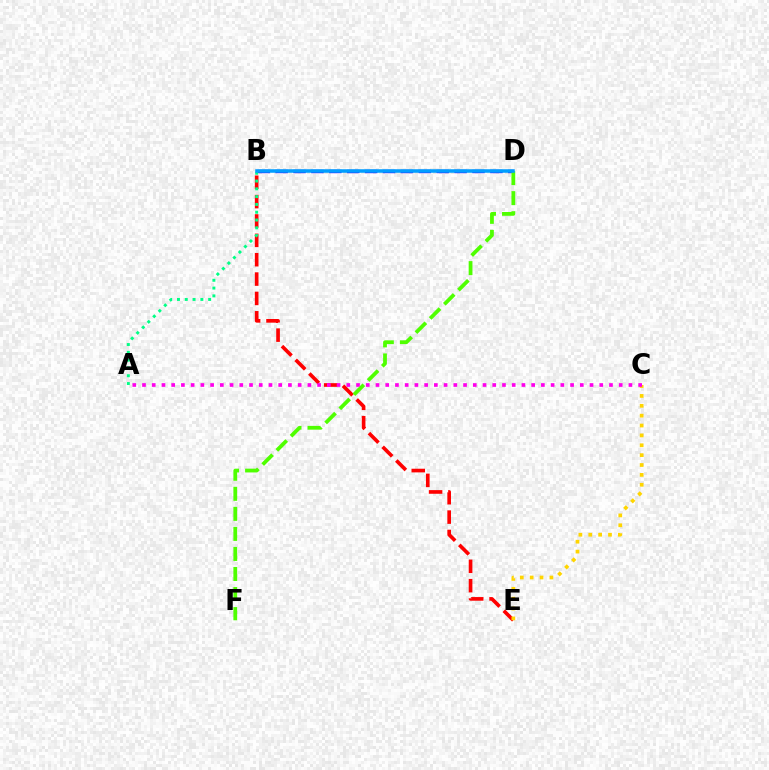{('B', 'E'): [{'color': '#ff0000', 'line_style': 'dashed', 'thickness': 2.63}], ('C', 'E'): [{'color': '#ffd500', 'line_style': 'dotted', 'thickness': 2.68}], ('A', 'C'): [{'color': '#ff00ed', 'line_style': 'dotted', 'thickness': 2.64}], ('B', 'D'): [{'color': '#3700ff', 'line_style': 'dashed', 'thickness': 2.43}, {'color': '#009eff', 'line_style': 'solid', 'thickness': 2.54}], ('A', 'B'): [{'color': '#00ff86', 'line_style': 'dotted', 'thickness': 2.12}], ('D', 'F'): [{'color': '#4fff00', 'line_style': 'dashed', 'thickness': 2.72}]}